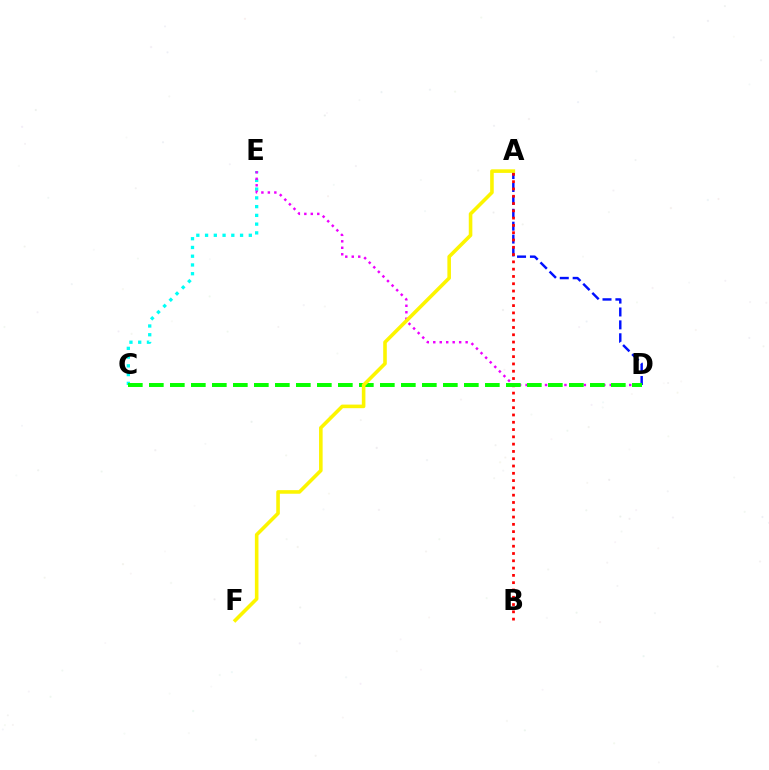{('C', 'E'): [{'color': '#00fff6', 'line_style': 'dotted', 'thickness': 2.38}], ('D', 'E'): [{'color': '#ee00ff', 'line_style': 'dotted', 'thickness': 1.76}], ('A', 'D'): [{'color': '#0010ff', 'line_style': 'dashed', 'thickness': 1.75}], ('A', 'B'): [{'color': '#ff0000', 'line_style': 'dotted', 'thickness': 1.98}], ('C', 'D'): [{'color': '#08ff00', 'line_style': 'dashed', 'thickness': 2.85}], ('A', 'F'): [{'color': '#fcf500', 'line_style': 'solid', 'thickness': 2.58}]}